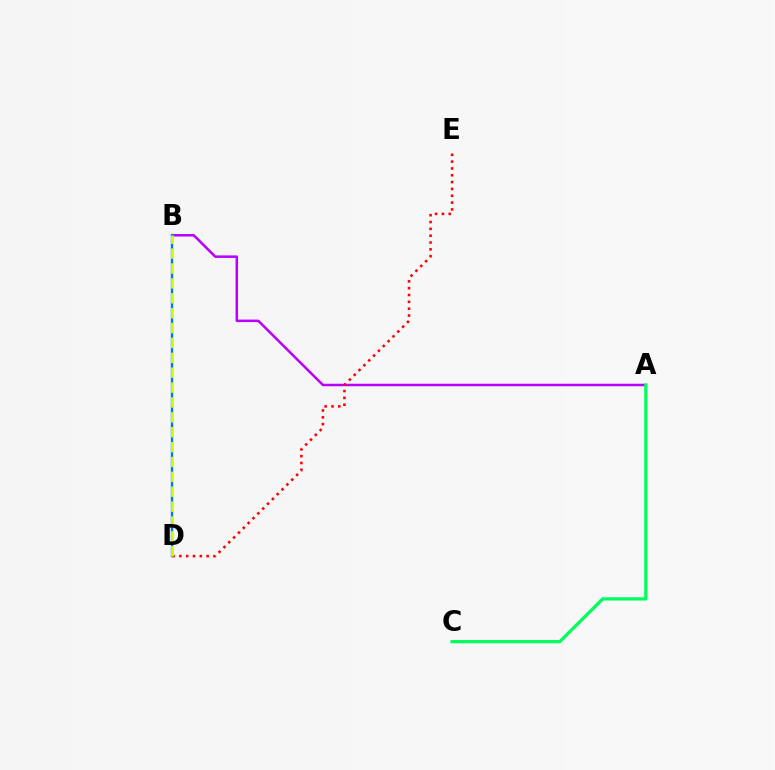{('A', 'B'): [{'color': '#b900ff', 'line_style': 'solid', 'thickness': 1.8}], ('A', 'C'): [{'color': '#00ff5c', 'line_style': 'solid', 'thickness': 2.34}], ('B', 'D'): [{'color': '#0074ff', 'line_style': 'solid', 'thickness': 1.69}, {'color': '#d1ff00', 'line_style': 'dashed', 'thickness': 2.02}], ('D', 'E'): [{'color': '#ff0000', 'line_style': 'dotted', 'thickness': 1.86}]}